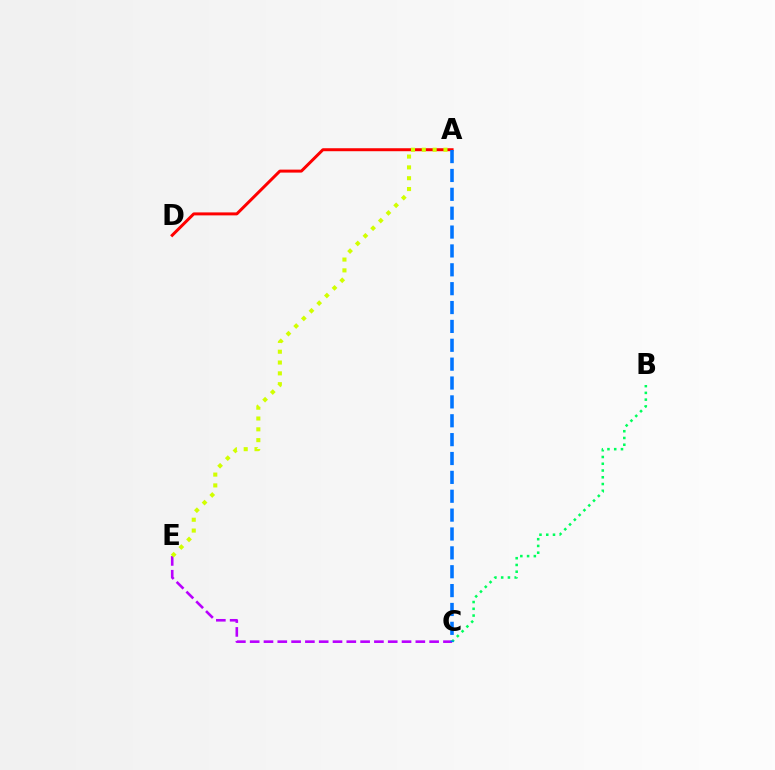{('C', 'E'): [{'color': '#b900ff', 'line_style': 'dashed', 'thickness': 1.88}], ('A', 'D'): [{'color': '#ff0000', 'line_style': 'solid', 'thickness': 2.14}], ('A', 'E'): [{'color': '#d1ff00', 'line_style': 'dotted', 'thickness': 2.94}], ('B', 'C'): [{'color': '#00ff5c', 'line_style': 'dotted', 'thickness': 1.84}], ('A', 'C'): [{'color': '#0074ff', 'line_style': 'dashed', 'thickness': 2.56}]}